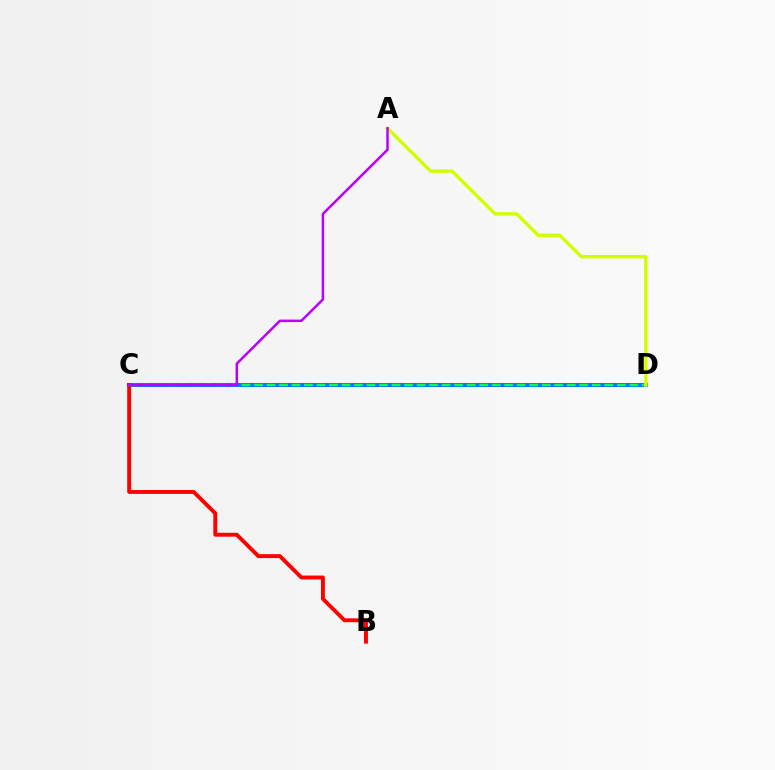{('C', 'D'): [{'color': '#0074ff', 'line_style': 'solid', 'thickness': 2.91}, {'color': '#00ff5c', 'line_style': 'dashed', 'thickness': 1.7}], ('B', 'C'): [{'color': '#ff0000', 'line_style': 'solid', 'thickness': 2.81}], ('A', 'D'): [{'color': '#d1ff00', 'line_style': 'solid', 'thickness': 2.46}], ('A', 'C'): [{'color': '#b900ff', 'line_style': 'solid', 'thickness': 1.79}]}